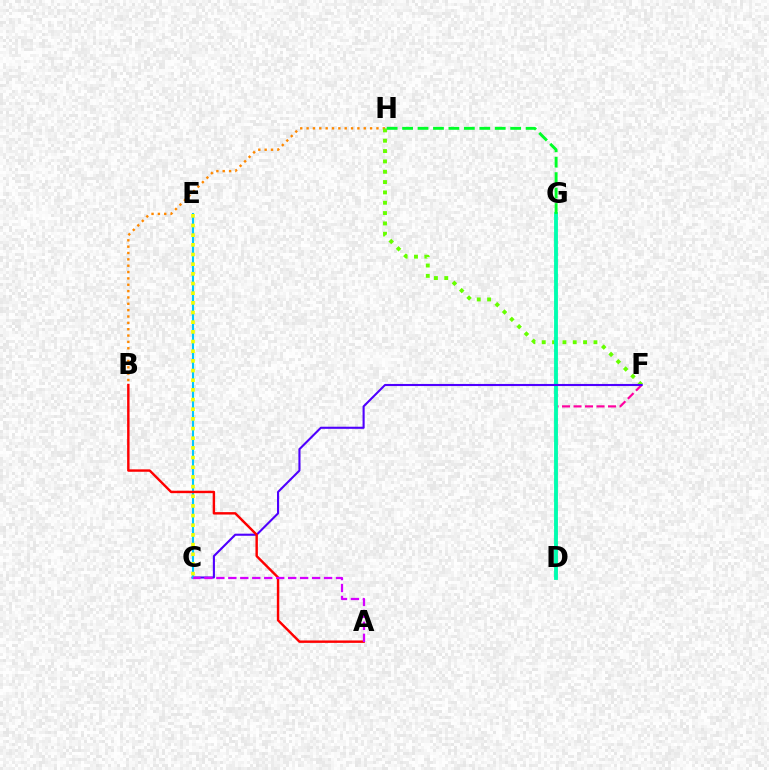{('B', 'H'): [{'color': '#ff8800', 'line_style': 'dotted', 'thickness': 1.73}], ('D', 'G'): [{'color': '#003fff', 'line_style': 'dashed', 'thickness': 1.75}, {'color': '#00ffaf', 'line_style': 'solid', 'thickness': 2.75}], ('F', 'H'): [{'color': '#66ff00', 'line_style': 'dotted', 'thickness': 2.81}], ('D', 'F'): [{'color': '#ff00a0', 'line_style': 'dashed', 'thickness': 1.56}], ('C', 'F'): [{'color': '#4f00ff', 'line_style': 'solid', 'thickness': 1.51}], ('C', 'E'): [{'color': '#00c7ff', 'line_style': 'solid', 'thickness': 1.52}, {'color': '#eeff00', 'line_style': 'dotted', 'thickness': 2.63}], ('A', 'B'): [{'color': '#ff0000', 'line_style': 'solid', 'thickness': 1.75}], ('G', 'H'): [{'color': '#00ff27', 'line_style': 'dashed', 'thickness': 2.1}], ('A', 'C'): [{'color': '#d600ff', 'line_style': 'dashed', 'thickness': 1.63}]}